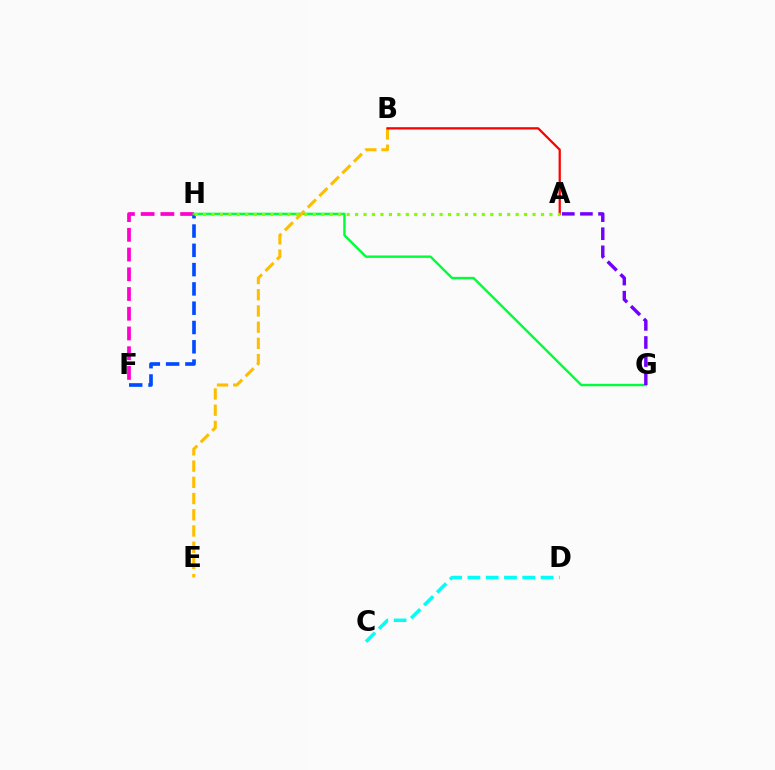{('F', 'H'): [{'color': '#004bff', 'line_style': 'dashed', 'thickness': 2.62}, {'color': '#ff00cf', 'line_style': 'dashed', 'thickness': 2.68}], ('G', 'H'): [{'color': '#00ff39', 'line_style': 'solid', 'thickness': 1.74}], ('B', 'E'): [{'color': '#ffbd00', 'line_style': 'dashed', 'thickness': 2.2}], ('A', 'B'): [{'color': '#ff0000', 'line_style': 'solid', 'thickness': 1.63}], ('A', 'G'): [{'color': '#7200ff', 'line_style': 'dashed', 'thickness': 2.46}], ('C', 'D'): [{'color': '#00fff6', 'line_style': 'dashed', 'thickness': 2.48}], ('A', 'H'): [{'color': '#84ff00', 'line_style': 'dotted', 'thickness': 2.3}]}